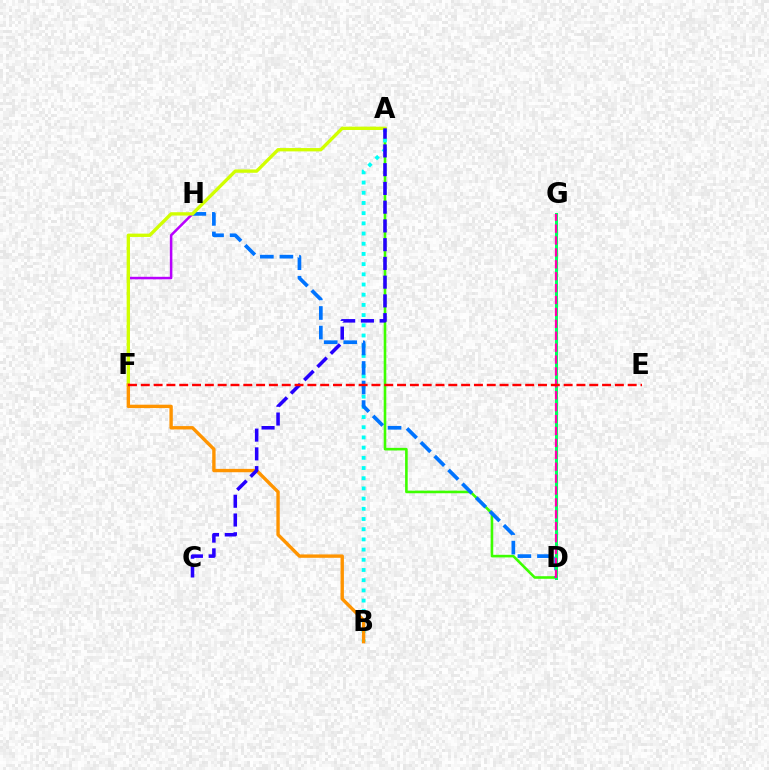{('F', 'H'): [{'color': '#b900ff', 'line_style': 'solid', 'thickness': 1.82}], ('A', 'D'): [{'color': '#3dff00', 'line_style': 'solid', 'thickness': 1.87}], ('A', 'B'): [{'color': '#00fff6', 'line_style': 'dotted', 'thickness': 2.77}], ('D', 'H'): [{'color': '#0074ff', 'line_style': 'dashed', 'thickness': 2.66}], ('A', 'F'): [{'color': '#d1ff00', 'line_style': 'solid', 'thickness': 2.4}], ('B', 'F'): [{'color': '#ff9400', 'line_style': 'solid', 'thickness': 2.43}], ('D', 'G'): [{'color': '#00ff5c', 'line_style': 'solid', 'thickness': 2.15}, {'color': '#ff00ac', 'line_style': 'dashed', 'thickness': 1.62}], ('A', 'C'): [{'color': '#2500ff', 'line_style': 'dashed', 'thickness': 2.55}], ('E', 'F'): [{'color': '#ff0000', 'line_style': 'dashed', 'thickness': 1.74}]}